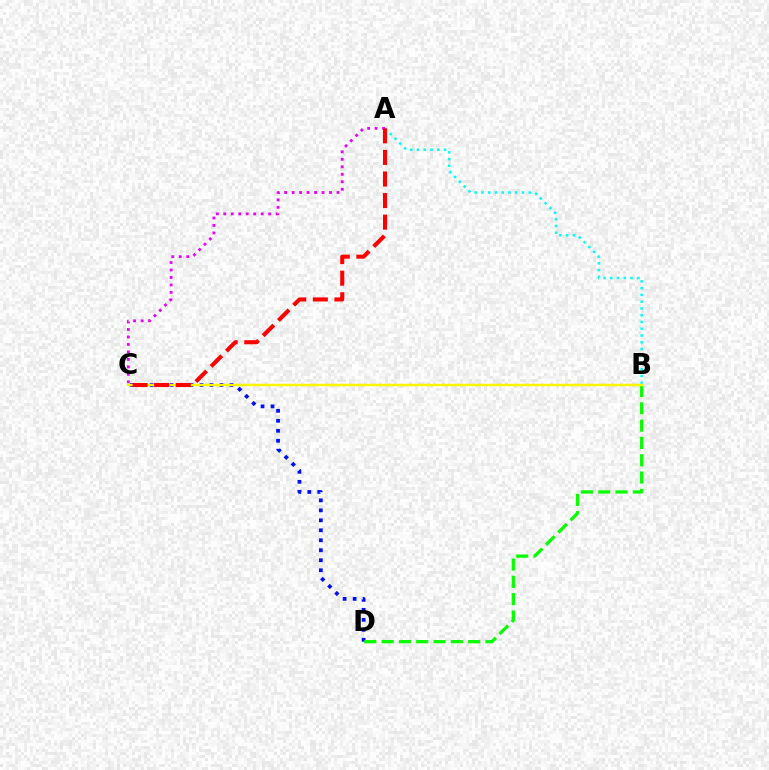{('C', 'D'): [{'color': '#0010ff', 'line_style': 'dotted', 'thickness': 2.71}], ('B', 'D'): [{'color': '#08ff00', 'line_style': 'dashed', 'thickness': 2.35}], ('A', 'B'): [{'color': '#00fff6', 'line_style': 'dotted', 'thickness': 1.84}], ('A', 'C'): [{'color': '#ee00ff', 'line_style': 'dotted', 'thickness': 2.03}, {'color': '#ff0000', 'line_style': 'dashed', 'thickness': 2.93}], ('B', 'C'): [{'color': '#fcf500', 'line_style': 'solid', 'thickness': 1.76}]}